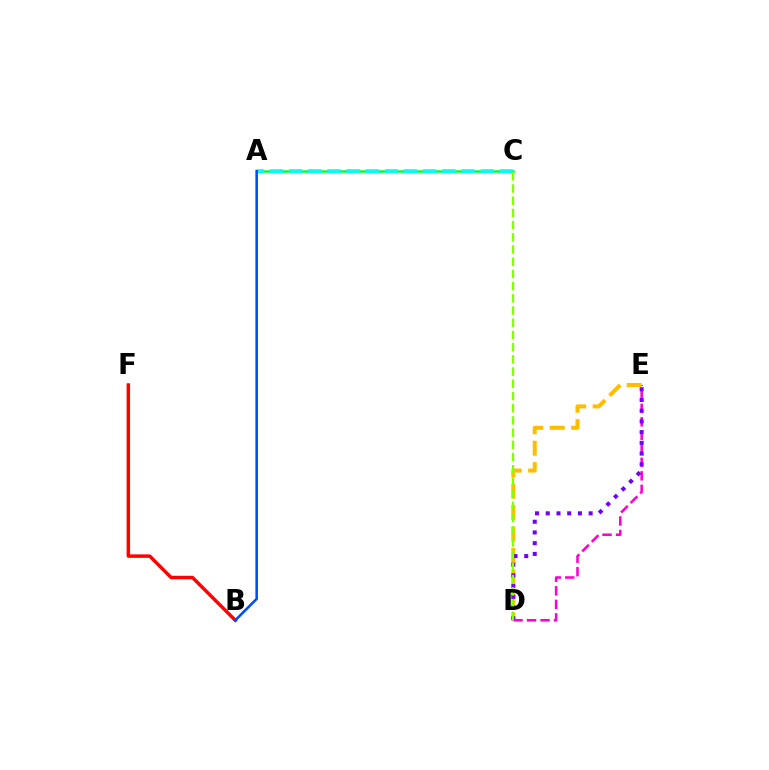{('B', 'F'): [{'color': '#ff0000', 'line_style': 'solid', 'thickness': 2.49}], ('D', 'E'): [{'color': '#ff00cf', 'line_style': 'dashed', 'thickness': 1.83}, {'color': '#ffbd00', 'line_style': 'dashed', 'thickness': 2.91}, {'color': '#7200ff', 'line_style': 'dotted', 'thickness': 2.91}], ('A', 'C'): [{'color': '#00ff39', 'line_style': 'solid', 'thickness': 1.81}, {'color': '#00fff6', 'line_style': 'dashed', 'thickness': 2.6}], ('C', 'D'): [{'color': '#84ff00', 'line_style': 'dashed', 'thickness': 1.66}], ('A', 'B'): [{'color': '#004bff', 'line_style': 'solid', 'thickness': 1.85}]}